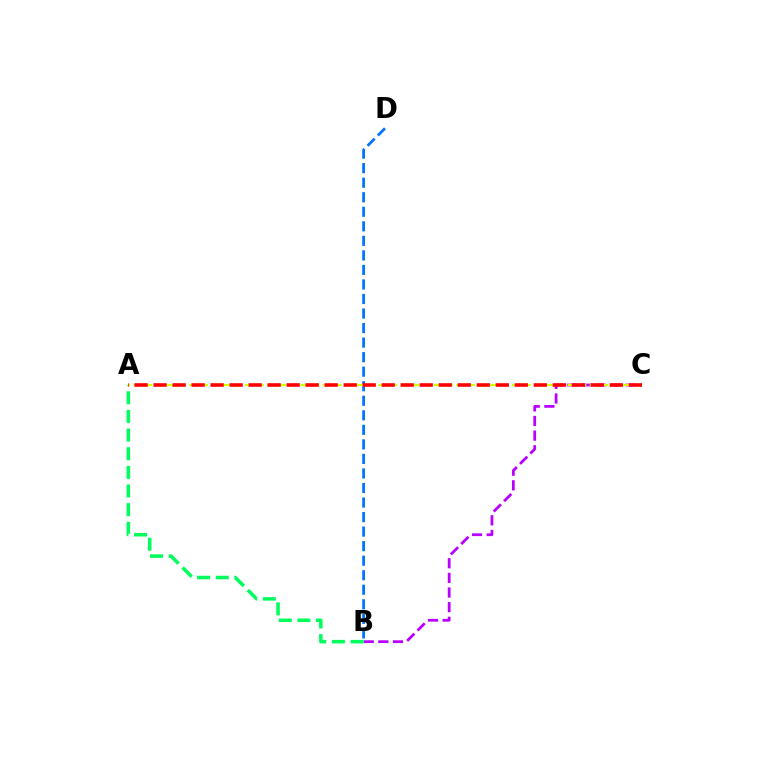{('B', 'C'): [{'color': '#b900ff', 'line_style': 'dashed', 'thickness': 1.99}], ('B', 'D'): [{'color': '#0074ff', 'line_style': 'dashed', 'thickness': 1.97}], ('A', 'B'): [{'color': '#00ff5c', 'line_style': 'dashed', 'thickness': 2.53}], ('A', 'C'): [{'color': '#d1ff00', 'line_style': 'dashed', 'thickness': 1.51}, {'color': '#ff0000', 'line_style': 'dashed', 'thickness': 2.58}]}